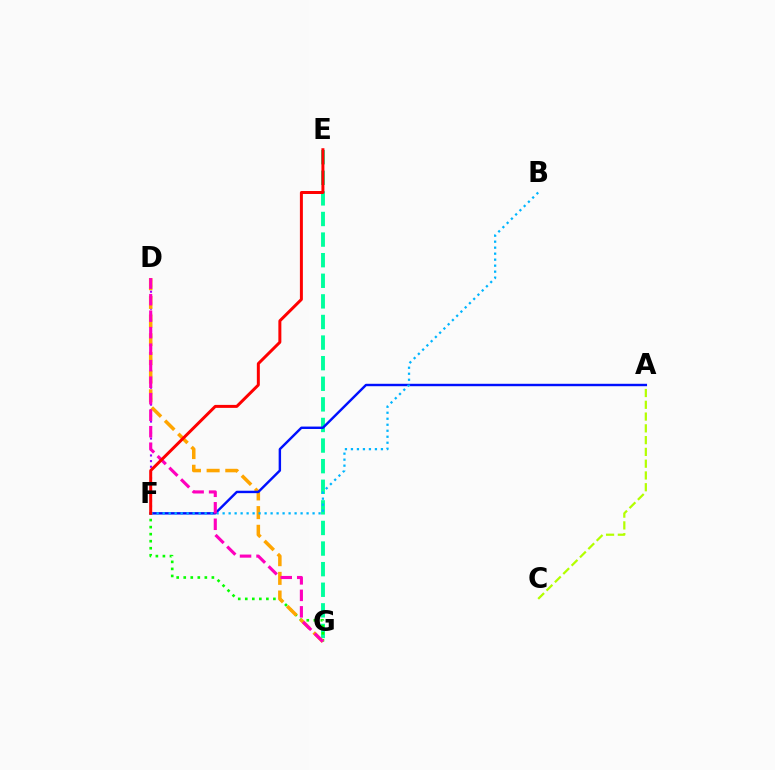{('E', 'G'): [{'color': '#00ff9d', 'line_style': 'dashed', 'thickness': 2.8}], ('A', 'C'): [{'color': '#b3ff00', 'line_style': 'dashed', 'thickness': 1.6}], ('F', 'G'): [{'color': '#08ff00', 'line_style': 'dotted', 'thickness': 1.91}], ('D', 'F'): [{'color': '#9b00ff', 'line_style': 'dotted', 'thickness': 1.53}], ('D', 'G'): [{'color': '#ffa500', 'line_style': 'dashed', 'thickness': 2.54}, {'color': '#ff00bd', 'line_style': 'dashed', 'thickness': 2.24}], ('A', 'F'): [{'color': '#0010ff', 'line_style': 'solid', 'thickness': 1.75}], ('B', 'F'): [{'color': '#00b5ff', 'line_style': 'dotted', 'thickness': 1.63}], ('E', 'F'): [{'color': '#ff0000', 'line_style': 'solid', 'thickness': 2.15}]}